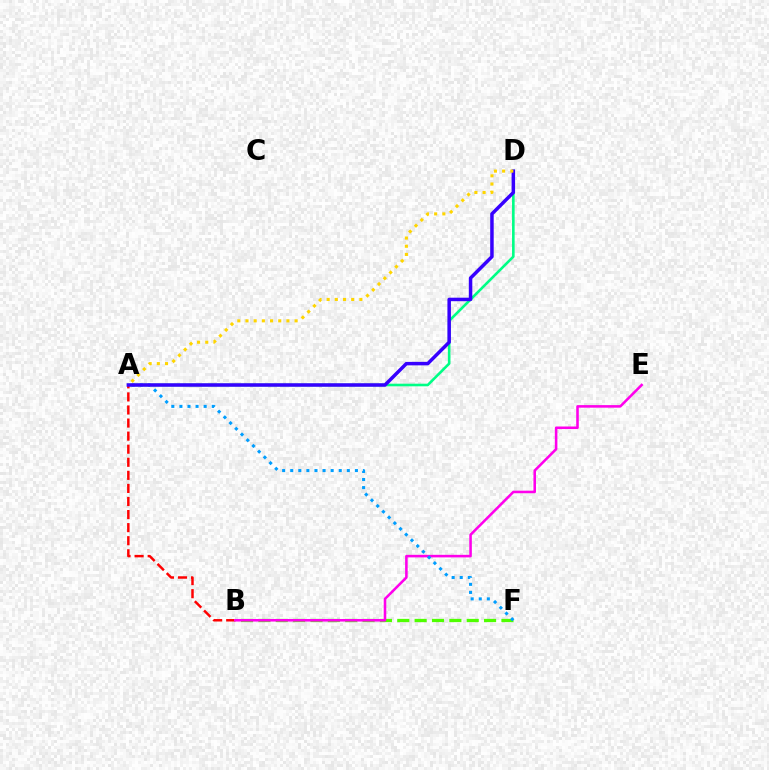{('A', 'D'): [{'color': '#00ff86', 'line_style': 'solid', 'thickness': 1.88}, {'color': '#3700ff', 'line_style': 'solid', 'thickness': 2.51}, {'color': '#ffd500', 'line_style': 'dotted', 'thickness': 2.22}], ('B', 'F'): [{'color': '#4fff00', 'line_style': 'dashed', 'thickness': 2.36}], ('A', 'B'): [{'color': '#ff0000', 'line_style': 'dashed', 'thickness': 1.78}], ('B', 'E'): [{'color': '#ff00ed', 'line_style': 'solid', 'thickness': 1.84}], ('A', 'F'): [{'color': '#009eff', 'line_style': 'dotted', 'thickness': 2.2}]}